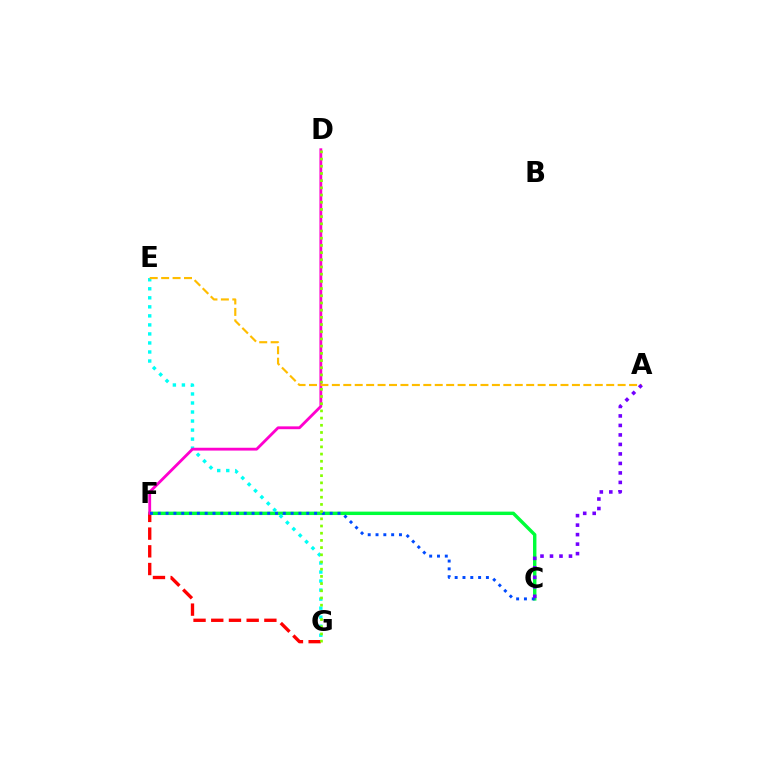{('C', 'F'): [{'color': '#00ff39', 'line_style': 'solid', 'thickness': 2.46}, {'color': '#004bff', 'line_style': 'dotted', 'thickness': 2.12}], ('E', 'G'): [{'color': '#00fff6', 'line_style': 'dotted', 'thickness': 2.45}], ('F', 'G'): [{'color': '#ff0000', 'line_style': 'dashed', 'thickness': 2.41}], ('D', 'F'): [{'color': '#ff00cf', 'line_style': 'solid', 'thickness': 2.03}], ('A', 'E'): [{'color': '#ffbd00', 'line_style': 'dashed', 'thickness': 1.55}], ('A', 'C'): [{'color': '#7200ff', 'line_style': 'dotted', 'thickness': 2.58}], ('D', 'G'): [{'color': '#84ff00', 'line_style': 'dotted', 'thickness': 1.95}]}